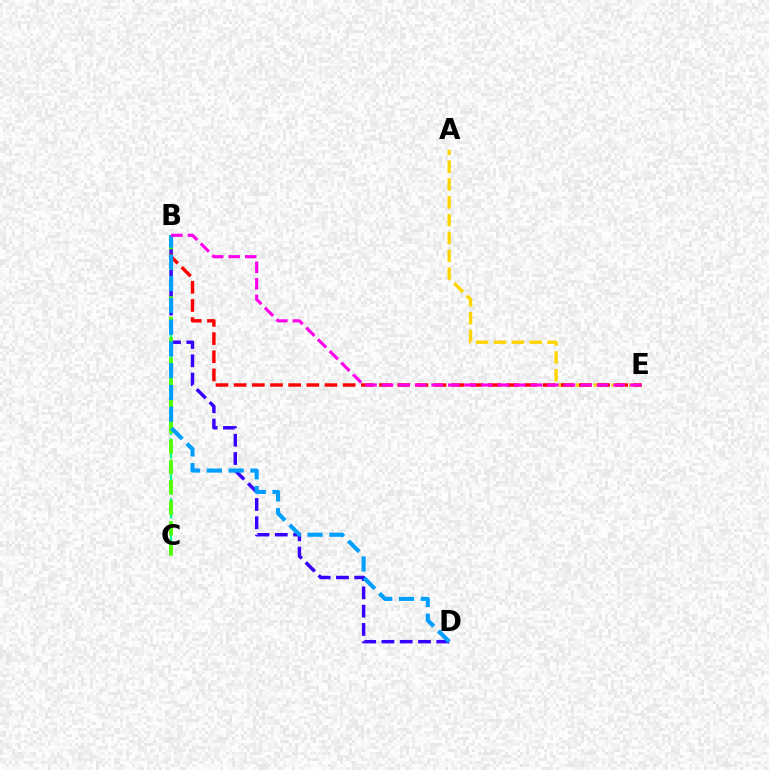{('A', 'E'): [{'color': '#ffd500', 'line_style': 'dashed', 'thickness': 2.42}], ('B', 'C'): [{'color': '#00ff86', 'line_style': 'dashed', 'thickness': 1.63}, {'color': '#4fff00', 'line_style': 'dashed', 'thickness': 2.78}], ('B', 'D'): [{'color': '#3700ff', 'line_style': 'dashed', 'thickness': 2.48}, {'color': '#009eff', 'line_style': 'dashed', 'thickness': 2.96}], ('B', 'E'): [{'color': '#ff0000', 'line_style': 'dashed', 'thickness': 2.47}, {'color': '#ff00ed', 'line_style': 'dashed', 'thickness': 2.25}]}